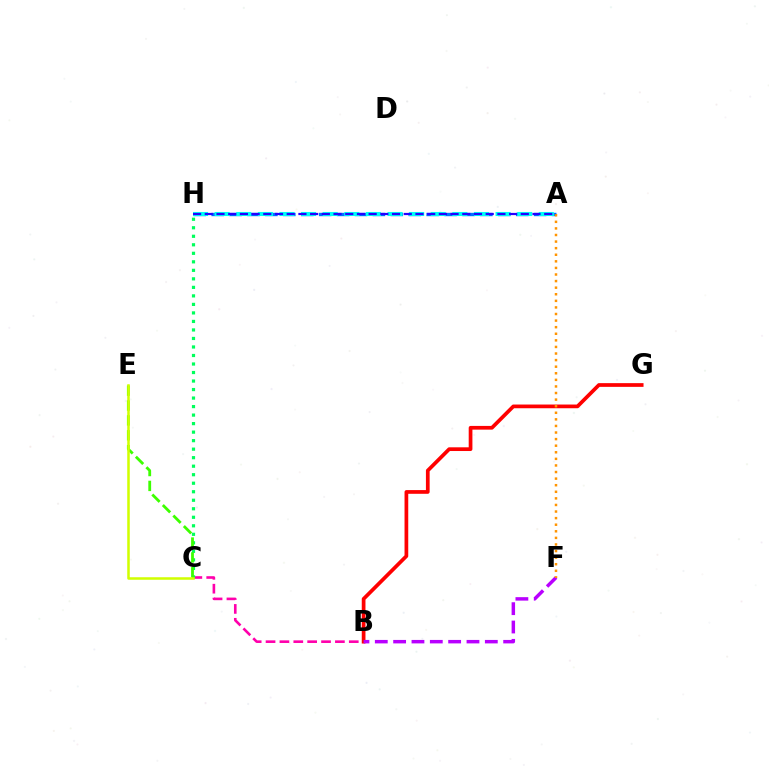{('B', 'C'): [{'color': '#ff00ac', 'line_style': 'dashed', 'thickness': 1.88}], ('C', 'H'): [{'color': '#00ff5c', 'line_style': 'dotted', 'thickness': 2.31}], ('C', 'E'): [{'color': '#3dff00', 'line_style': 'dashed', 'thickness': 2.02}, {'color': '#d1ff00', 'line_style': 'solid', 'thickness': 1.82}], ('B', 'G'): [{'color': '#ff0000', 'line_style': 'solid', 'thickness': 2.68}], ('B', 'F'): [{'color': '#b900ff', 'line_style': 'dashed', 'thickness': 2.49}], ('A', 'H'): [{'color': '#0074ff', 'line_style': 'dashed', 'thickness': 2.43}, {'color': '#00fff6', 'line_style': 'dashed', 'thickness': 2.94}, {'color': '#2500ff', 'line_style': 'dashed', 'thickness': 1.59}], ('A', 'F'): [{'color': '#ff9400', 'line_style': 'dotted', 'thickness': 1.79}]}